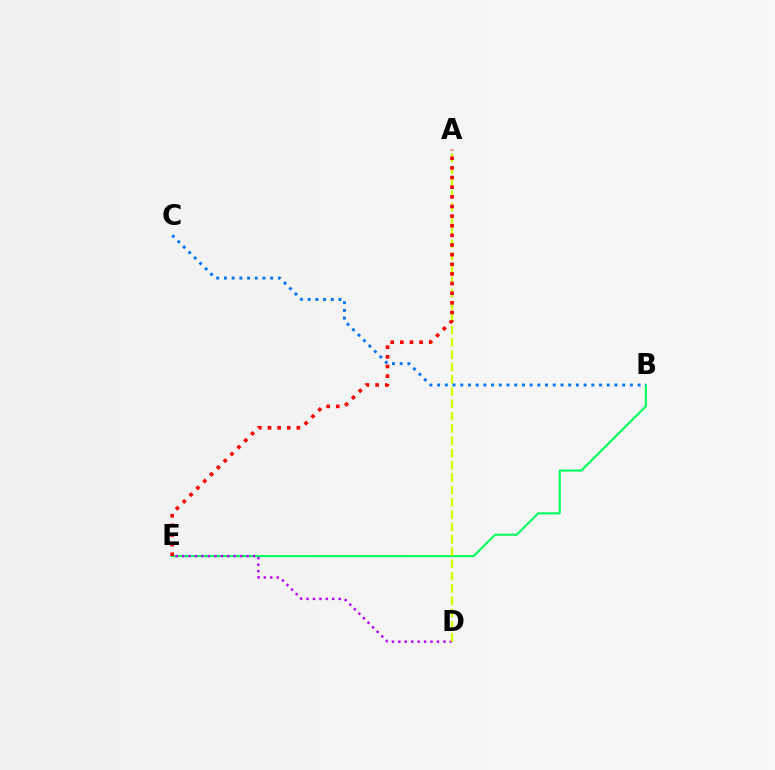{('B', 'E'): [{'color': '#00ff5c', 'line_style': 'solid', 'thickness': 1.5}], ('D', 'E'): [{'color': '#b900ff', 'line_style': 'dotted', 'thickness': 1.75}], ('A', 'D'): [{'color': '#d1ff00', 'line_style': 'dashed', 'thickness': 1.67}], ('B', 'C'): [{'color': '#0074ff', 'line_style': 'dotted', 'thickness': 2.09}], ('A', 'E'): [{'color': '#ff0000', 'line_style': 'dotted', 'thickness': 2.62}]}